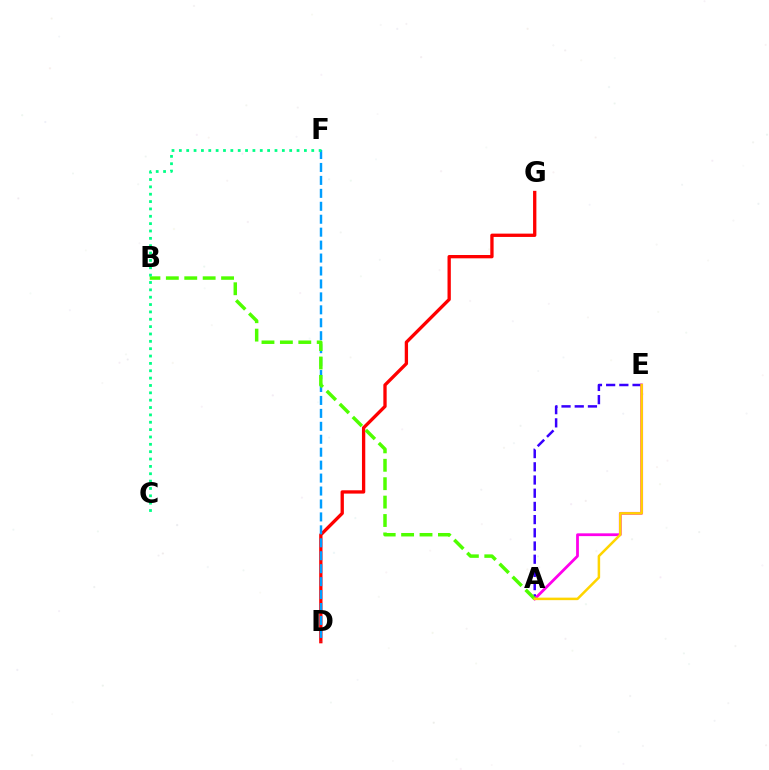{('A', 'E'): [{'color': '#3700ff', 'line_style': 'dashed', 'thickness': 1.79}, {'color': '#ff00ed', 'line_style': 'solid', 'thickness': 2.0}, {'color': '#ffd500', 'line_style': 'solid', 'thickness': 1.81}], ('D', 'G'): [{'color': '#ff0000', 'line_style': 'solid', 'thickness': 2.39}], ('D', 'F'): [{'color': '#009eff', 'line_style': 'dashed', 'thickness': 1.76}], ('A', 'B'): [{'color': '#4fff00', 'line_style': 'dashed', 'thickness': 2.5}], ('C', 'F'): [{'color': '#00ff86', 'line_style': 'dotted', 'thickness': 2.0}]}